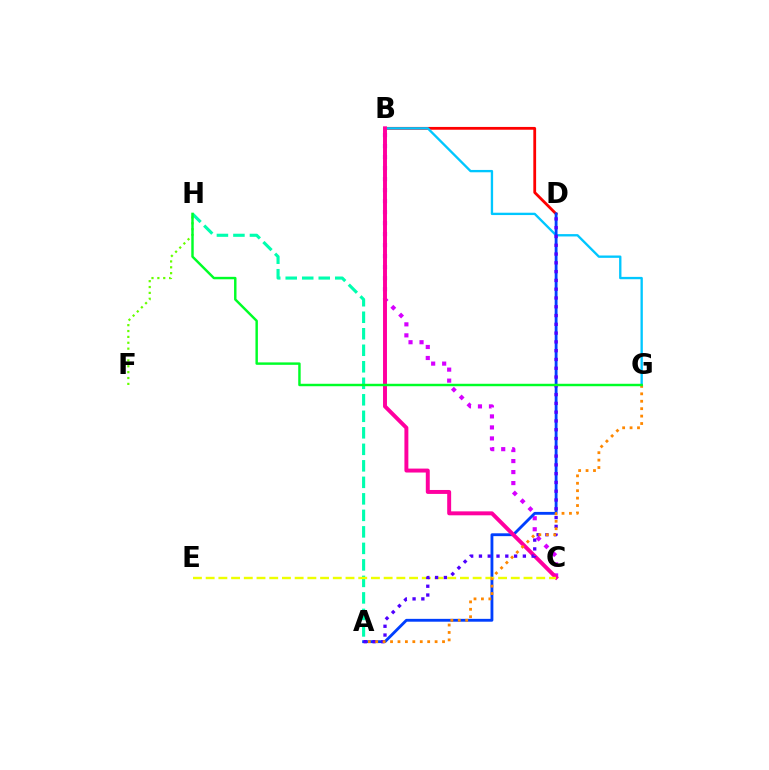{('F', 'H'): [{'color': '#66ff00', 'line_style': 'dotted', 'thickness': 1.6}], ('A', 'H'): [{'color': '#00ffaf', 'line_style': 'dashed', 'thickness': 2.24}], ('B', 'C'): [{'color': '#d600ff', 'line_style': 'dotted', 'thickness': 2.99}, {'color': '#ff00a0', 'line_style': 'solid', 'thickness': 2.84}], ('B', 'D'): [{'color': '#ff0000', 'line_style': 'solid', 'thickness': 2.01}], ('B', 'G'): [{'color': '#00c7ff', 'line_style': 'solid', 'thickness': 1.69}], ('A', 'D'): [{'color': '#003fff', 'line_style': 'solid', 'thickness': 2.05}, {'color': '#4f00ff', 'line_style': 'dotted', 'thickness': 2.39}], ('C', 'E'): [{'color': '#eeff00', 'line_style': 'dashed', 'thickness': 1.73}], ('A', 'G'): [{'color': '#ff8800', 'line_style': 'dotted', 'thickness': 2.02}], ('G', 'H'): [{'color': '#00ff27', 'line_style': 'solid', 'thickness': 1.76}]}